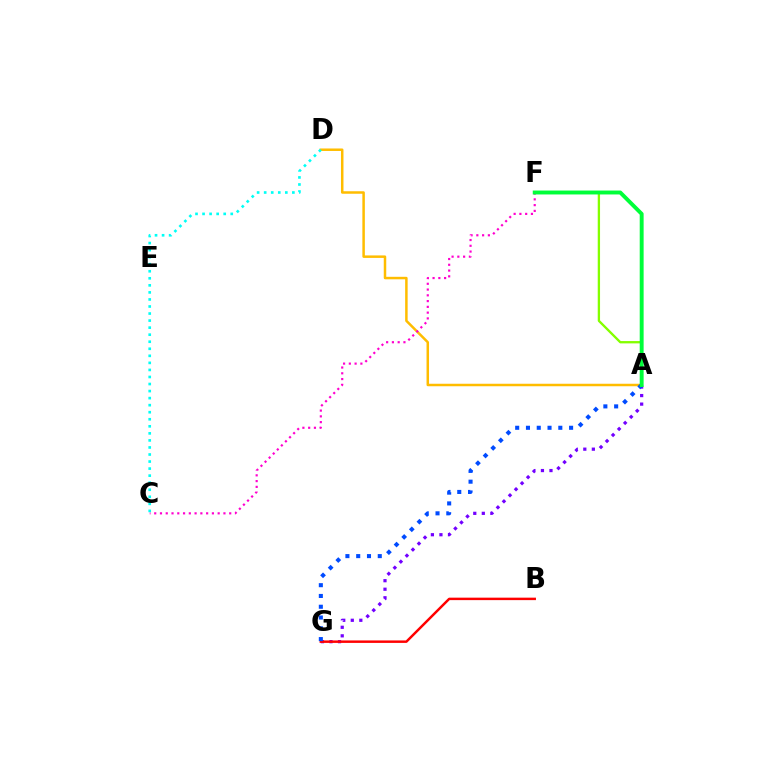{('A', 'G'): [{'color': '#7200ff', 'line_style': 'dotted', 'thickness': 2.32}, {'color': '#004bff', 'line_style': 'dotted', 'thickness': 2.93}], ('A', 'F'): [{'color': '#84ff00', 'line_style': 'solid', 'thickness': 1.67}, {'color': '#00ff39', 'line_style': 'solid', 'thickness': 2.82}], ('B', 'G'): [{'color': '#ff0000', 'line_style': 'solid', 'thickness': 1.78}], ('A', 'D'): [{'color': '#ffbd00', 'line_style': 'solid', 'thickness': 1.8}], ('C', 'F'): [{'color': '#ff00cf', 'line_style': 'dotted', 'thickness': 1.57}], ('C', 'D'): [{'color': '#00fff6', 'line_style': 'dotted', 'thickness': 1.91}]}